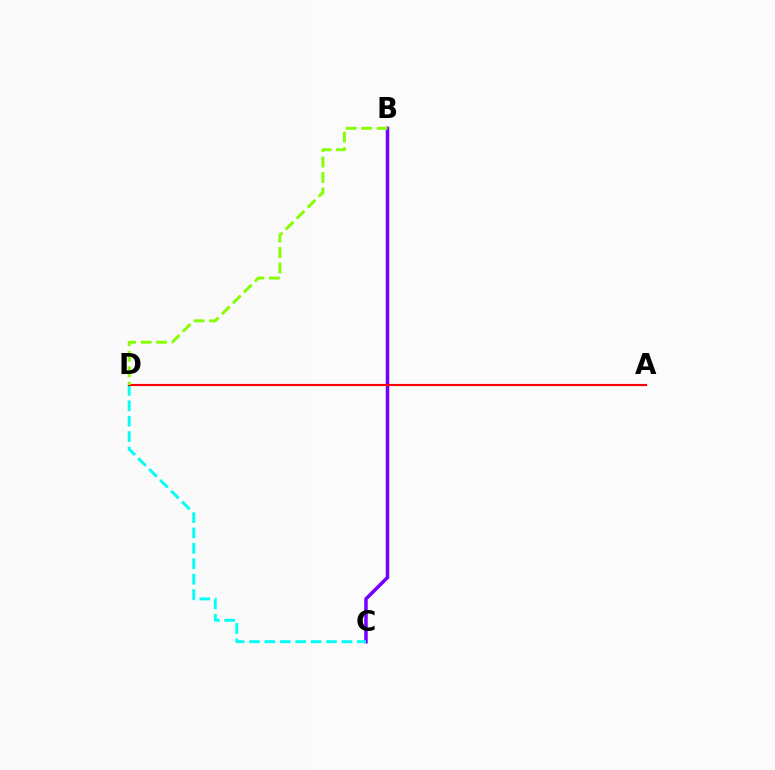{('B', 'C'): [{'color': '#7200ff', 'line_style': 'solid', 'thickness': 2.53}], ('C', 'D'): [{'color': '#00fff6', 'line_style': 'dashed', 'thickness': 2.09}], ('A', 'D'): [{'color': '#ff0000', 'line_style': 'solid', 'thickness': 1.55}], ('B', 'D'): [{'color': '#84ff00', 'line_style': 'dashed', 'thickness': 2.1}]}